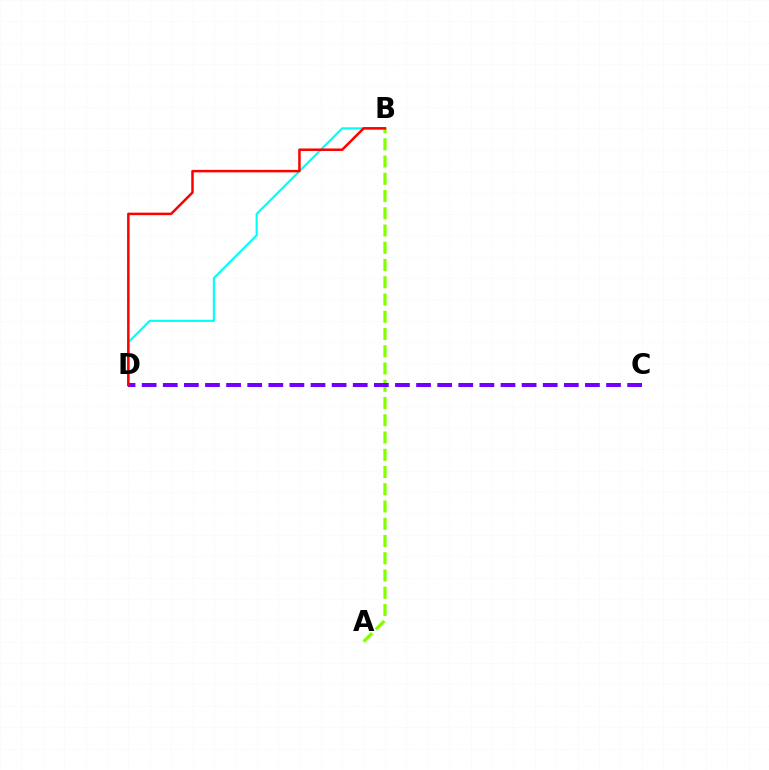{('B', 'D'): [{'color': '#00fff6', 'line_style': 'solid', 'thickness': 1.53}, {'color': '#ff0000', 'line_style': 'solid', 'thickness': 1.8}], ('A', 'B'): [{'color': '#84ff00', 'line_style': 'dashed', 'thickness': 2.34}], ('C', 'D'): [{'color': '#7200ff', 'line_style': 'dashed', 'thickness': 2.87}]}